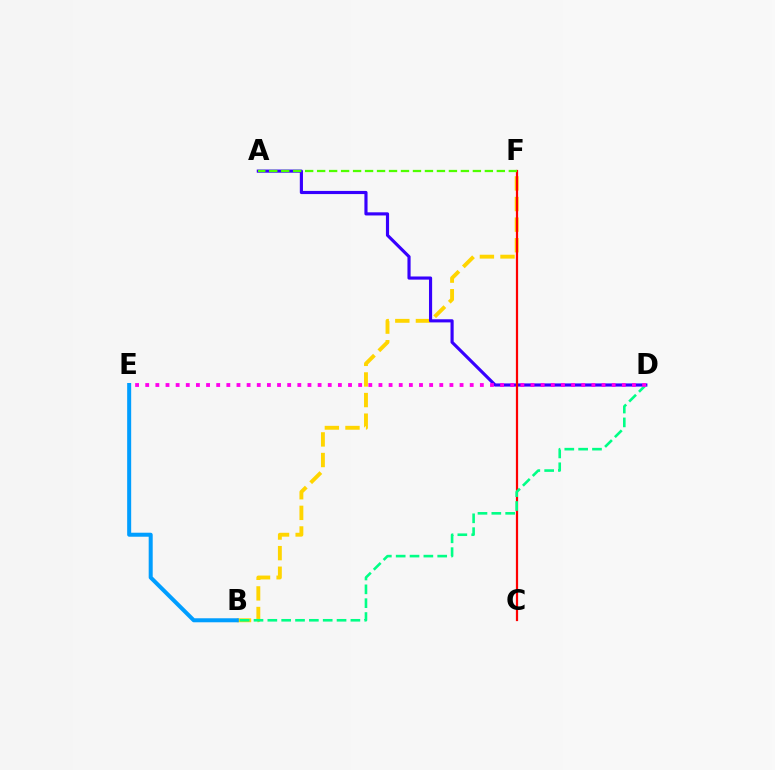{('B', 'F'): [{'color': '#ffd500', 'line_style': 'dashed', 'thickness': 2.8}], ('A', 'D'): [{'color': '#3700ff', 'line_style': 'solid', 'thickness': 2.26}], ('B', 'E'): [{'color': '#009eff', 'line_style': 'solid', 'thickness': 2.89}], ('C', 'F'): [{'color': '#ff0000', 'line_style': 'solid', 'thickness': 1.59}], ('B', 'D'): [{'color': '#00ff86', 'line_style': 'dashed', 'thickness': 1.88}], ('D', 'E'): [{'color': '#ff00ed', 'line_style': 'dotted', 'thickness': 2.76}], ('A', 'F'): [{'color': '#4fff00', 'line_style': 'dashed', 'thickness': 1.63}]}